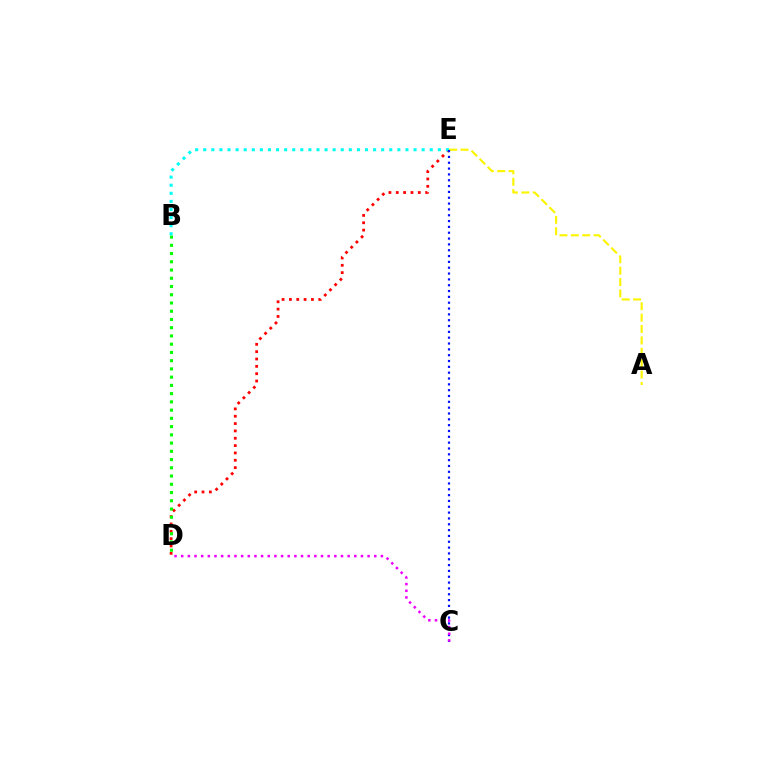{('D', 'E'): [{'color': '#ff0000', 'line_style': 'dotted', 'thickness': 1.99}], ('B', 'D'): [{'color': '#08ff00', 'line_style': 'dotted', 'thickness': 2.24}], ('A', 'E'): [{'color': '#fcf500', 'line_style': 'dashed', 'thickness': 1.55}], ('B', 'E'): [{'color': '#00fff6', 'line_style': 'dotted', 'thickness': 2.2}], ('C', 'E'): [{'color': '#0010ff', 'line_style': 'dotted', 'thickness': 1.58}], ('C', 'D'): [{'color': '#ee00ff', 'line_style': 'dotted', 'thickness': 1.81}]}